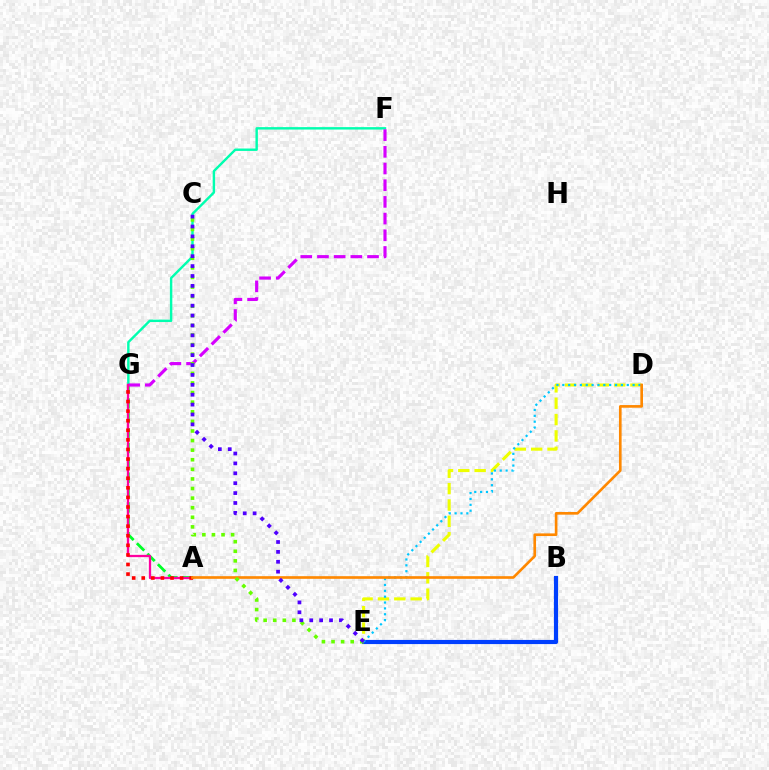{('D', 'E'): [{'color': '#eeff00', 'line_style': 'dashed', 'thickness': 2.22}, {'color': '#00c7ff', 'line_style': 'dotted', 'thickness': 1.59}], ('A', 'G'): [{'color': '#00ff27', 'line_style': 'dashed', 'thickness': 2.02}, {'color': '#ff00a0', 'line_style': 'solid', 'thickness': 1.64}, {'color': '#ff0000', 'line_style': 'dotted', 'thickness': 2.6}], ('B', 'E'): [{'color': '#003fff', 'line_style': 'solid', 'thickness': 2.99}], ('F', 'G'): [{'color': '#00ffaf', 'line_style': 'solid', 'thickness': 1.74}, {'color': '#d600ff', 'line_style': 'dashed', 'thickness': 2.27}], ('A', 'D'): [{'color': '#ff8800', 'line_style': 'solid', 'thickness': 1.91}], ('C', 'E'): [{'color': '#66ff00', 'line_style': 'dotted', 'thickness': 2.61}, {'color': '#4f00ff', 'line_style': 'dotted', 'thickness': 2.69}]}